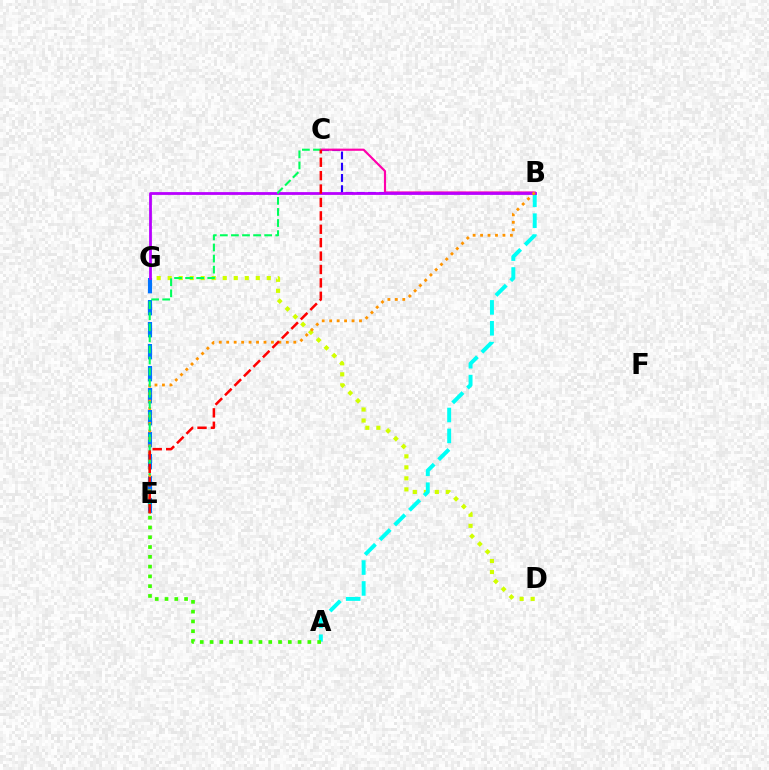{('D', 'G'): [{'color': '#d1ff00', 'line_style': 'dotted', 'thickness': 2.99}], ('E', 'G'): [{'color': '#0074ff', 'line_style': 'dashed', 'thickness': 2.99}], ('B', 'C'): [{'color': '#2500ff', 'line_style': 'dashed', 'thickness': 1.53}, {'color': '#ff00ac', 'line_style': 'solid', 'thickness': 1.56}], ('A', 'B'): [{'color': '#00fff6', 'line_style': 'dashed', 'thickness': 2.84}], ('B', 'G'): [{'color': '#b900ff', 'line_style': 'solid', 'thickness': 2.01}], ('B', 'E'): [{'color': '#ff9400', 'line_style': 'dotted', 'thickness': 2.03}], ('C', 'E'): [{'color': '#00ff5c', 'line_style': 'dashed', 'thickness': 1.5}, {'color': '#ff0000', 'line_style': 'dashed', 'thickness': 1.82}], ('A', 'E'): [{'color': '#3dff00', 'line_style': 'dotted', 'thickness': 2.66}]}